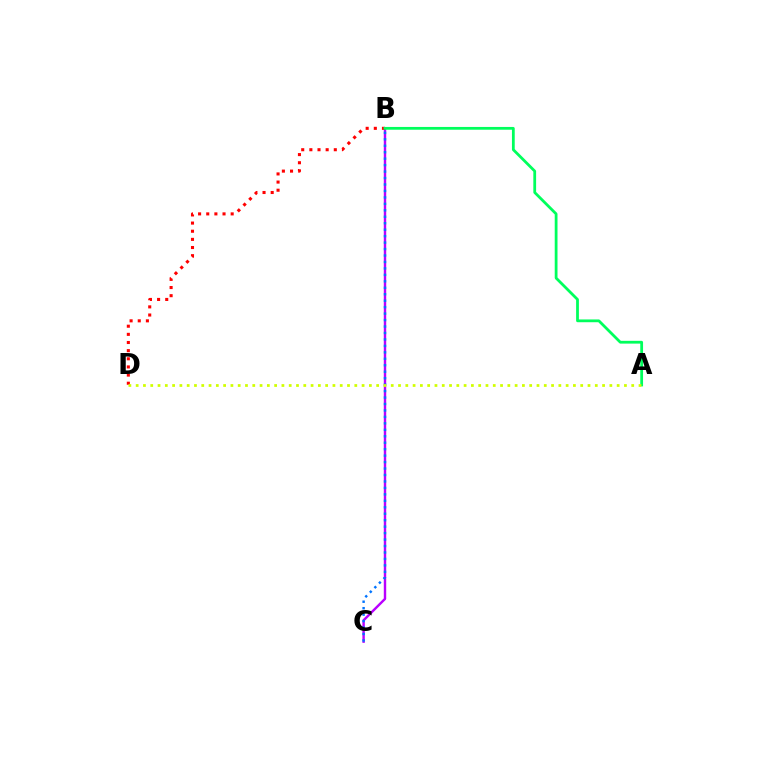{('B', 'C'): [{'color': '#b900ff', 'line_style': 'solid', 'thickness': 1.74}, {'color': '#0074ff', 'line_style': 'dotted', 'thickness': 1.75}], ('B', 'D'): [{'color': '#ff0000', 'line_style': 'dotted', 'thickness': 2.21}], ('A', 'B'): [{'color': '#00ff5c', 'line_style': 'solid', 'thickness': 2.0}], ('A', 'D'): [{'color': '#d1ff00', 'line_style': 'dotted', 'thickness': 1.98}]}